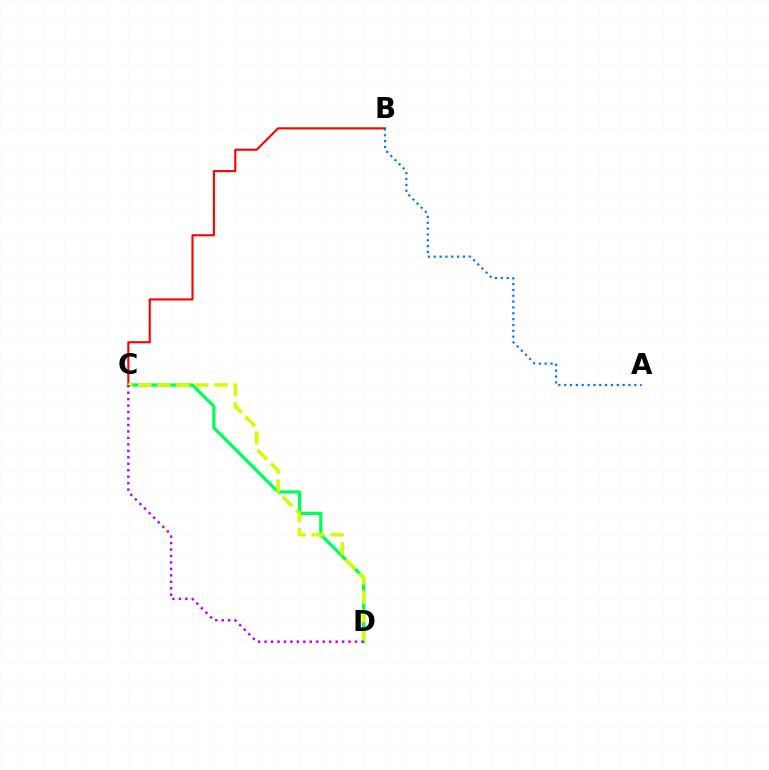{('B', 'C'): [{'color': '#ff0000', 'line_style': 'solid', 'thickness': 1.52}], ('C', 'D'): [{'color': '#00ff5c', 'line_style': 'solid', 'thickness': 2.37}, {'color': '#d1ff00', 'line_style': 'dashed', 'thickness': 2.59}, {'color': '#b900ff', 'line_style': 'dotted', 'thickness': 1.76}], ('A', 'B'): [{'color': '#0074ff', 'line_style': 'dotted', 'thickness': 1.59}]}